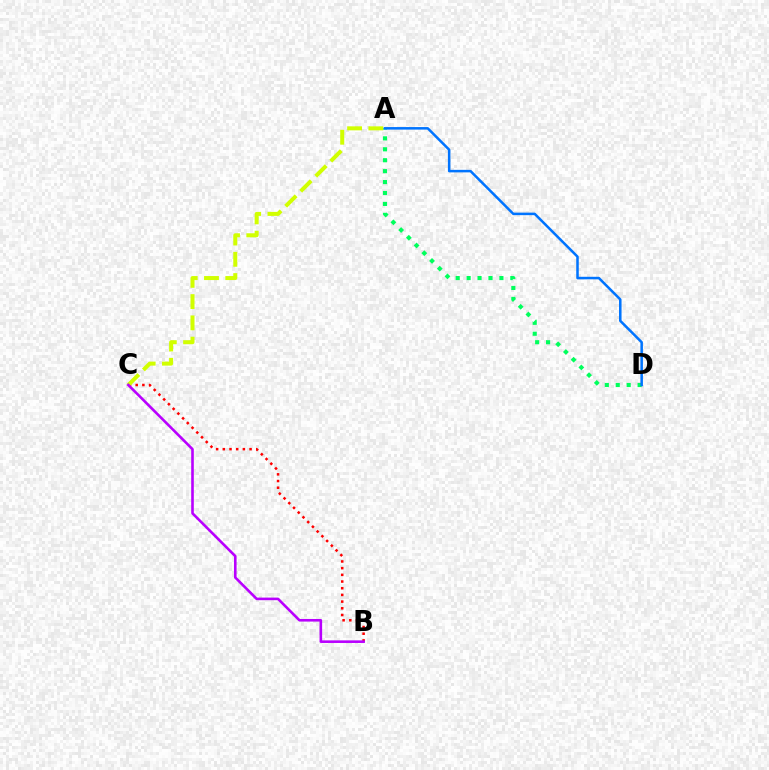{('B', 'C'): [{'color': '#ff0000', 'line_style': 'dotted', 'thickness': 1.82}, {'color': '#b900ff', 'line_style': 'solid', 'thickness': 1.87}], ('A', 'C'): [{'color': '#d1ff00', 'line_style': 'dashed', 'thickness': 2.89}], ('A', 'D'): [{'color': '#00ff5c', 'line_style': 'dotted', 'thickness': 2.97}, {'color': '#0074ff', 'line_style': 'solid', 'thickness': 1.82}]}